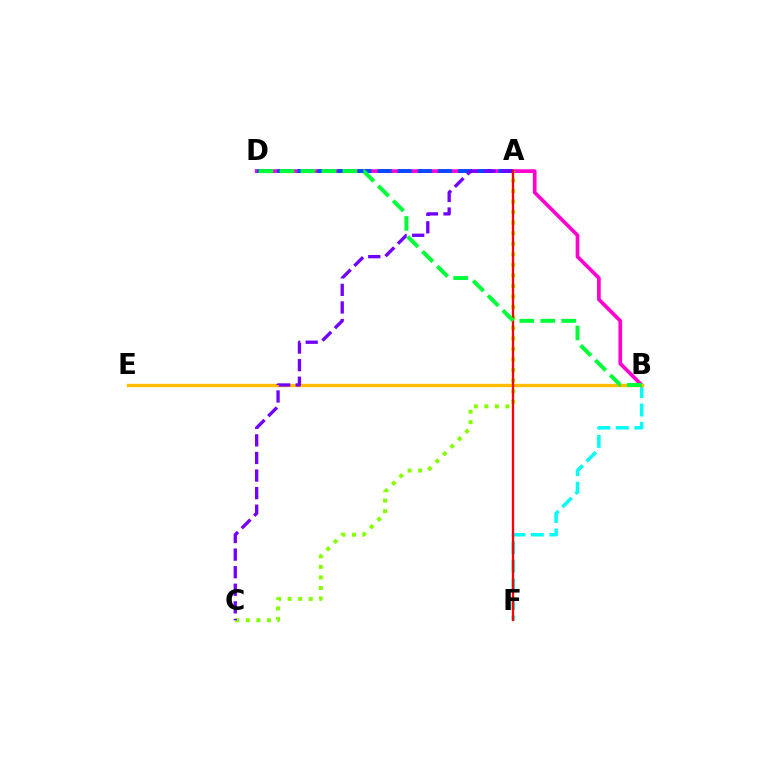{('B', 'F'): [{'color': '#00fff6', 'line_style': 'dashed', 'thickness': 2.52}], ('B', 'D'): [{'color': '#ff00cf', 'line_style': 'solid', 'thickness': 2.66}, {'color': '#00ff39', 'line_style': 'dashed', 'thickness': 2.85}], ('B', 'E'): [{'color': '#ffbd00', 'line_style': 'solid', 'thickness': 2.41}], ('A', 'C'): [{'color': '#84ff00', 'line_style': 'dotted', 'thickness': 2.86}, {'color': '#7200ff', 'line_style': 'dashed', 'thickness': 2.39}], ('A', 'D'): [{'color': '#004bff', 'line_style': 'dashed', 'thickness': 2.73}], ('A', 'F'): [{'color': '#ff0000', 'line_style': 'solid', 'thickness': 1.68}]}